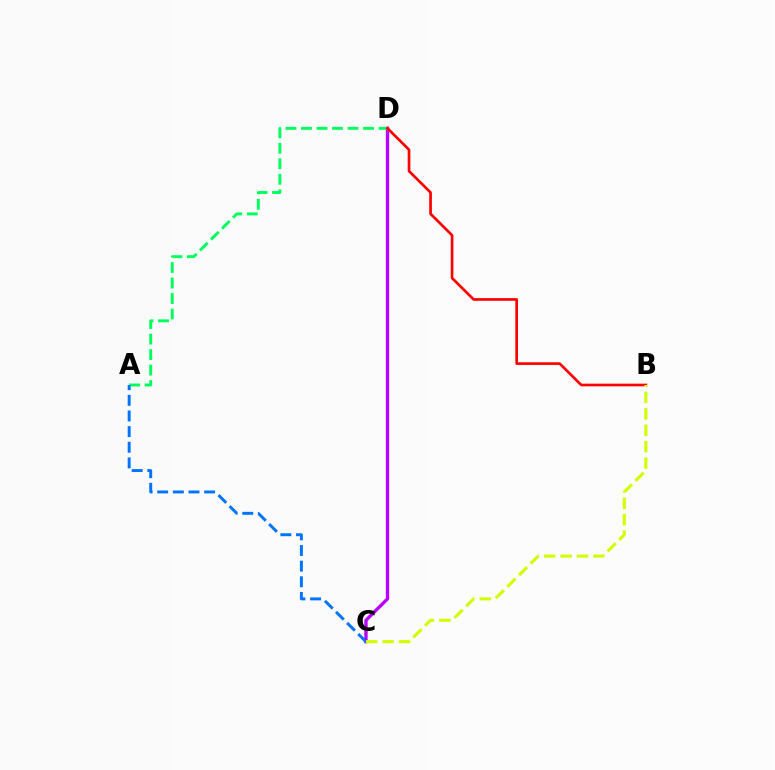{('C', 'D'): [{'color': '#b900ff', 'line_style': 'solid', 'thickness': 2.41}], ('A', 'D'): [{'color': '#00ff5c', 'line_style': 'dashed', 'thickness': 2.11}], ('A', 'C'): [{'color': '#0074ff', 'line_style': 'dashed', 'thickness': 2.13}], ('B', 'D'): [{'color': '#ff0000', 'line_style': 'solid', 'thickness': 1.92}], ('B', 'C'): [{'color': '#d1ff00', 'line_style': 'dashed', 'thickness': 2.23}]}